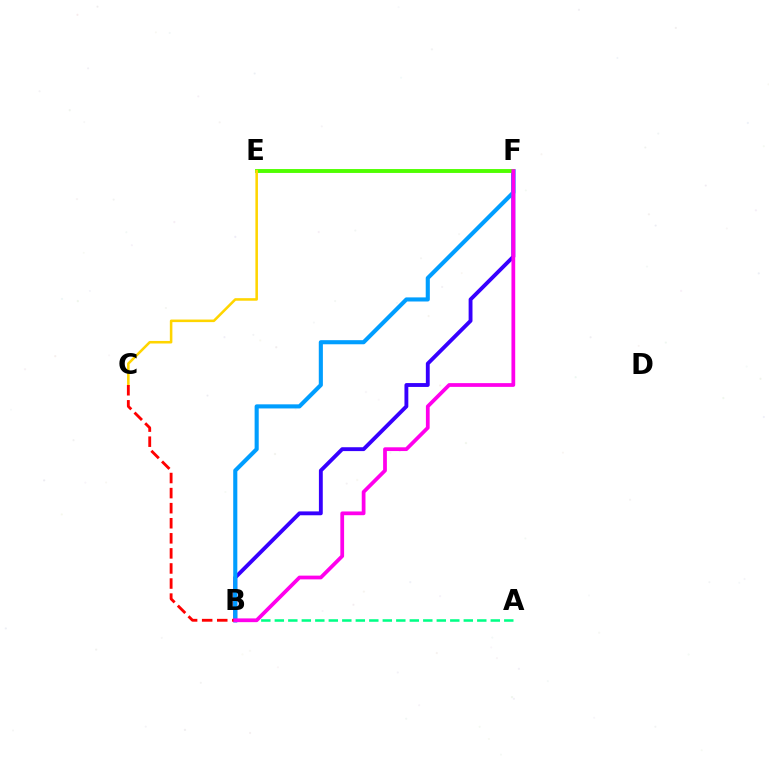{('B', 'F'): [{'color': '#3700ff', 'line_style': 'solid', 'thickness': 2.78}, {'color': '#009eff', 'line_style': 'solid', 'thickness': 2.95}, {'color': '#ff00ed', 'line_style': 'solid', 'thickness': 2.7}], ('A', 'B'): [{'color': '#00ff86', 'line_style': 'dashed', 'thickness': 1.83}], ('E', 'F'): [{'color': '#4fff00', 'line_style': 'solid', 'thickness': 2.8}], ('C', 'E'): [{'color': '#ffd500', 'line_style': 'solid', 'thickness': 1.84}], ('B', 'C'): [{'color': '#ff0000', 'line_style': 'dashed', 'thickness': 2.05}]}